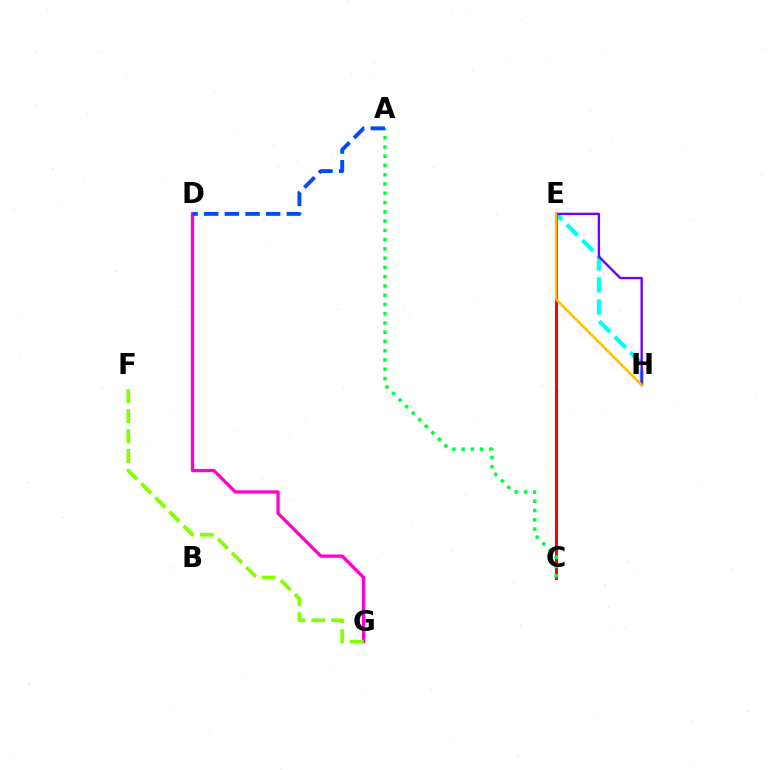{('E', 'H'): [{'color': '#00fff6', 'line_style': 'dashed', 'thickness': 2.99}, {'color': '#7200ff', 'line_style': 'solid', 'thickness': 1.72}, {'color': '#ffbd00', 'line_style': 'solid', 'thickness': 1.79}], ('D', 'G'): [{'color': '#ff00cf', 'line_style': 'solid', 'thickness': 2.37}], ('F', 'G'): [{'color': '#84ff00', 'line_style': 'dashed', 'thickness': 2.71}], ('C', 'E'): [{'color': '#ff0000', 'line_style': 'solid', 'thickness': 2.21}], ('A', 'C'): [{'color': '#00ff39', 'line_style': 'dotted', 'thickness': 2.52}], ('A', 'D'): [{'color': '#004bff', 'line_style': 'dashed', 'thickness': 2.8}]}